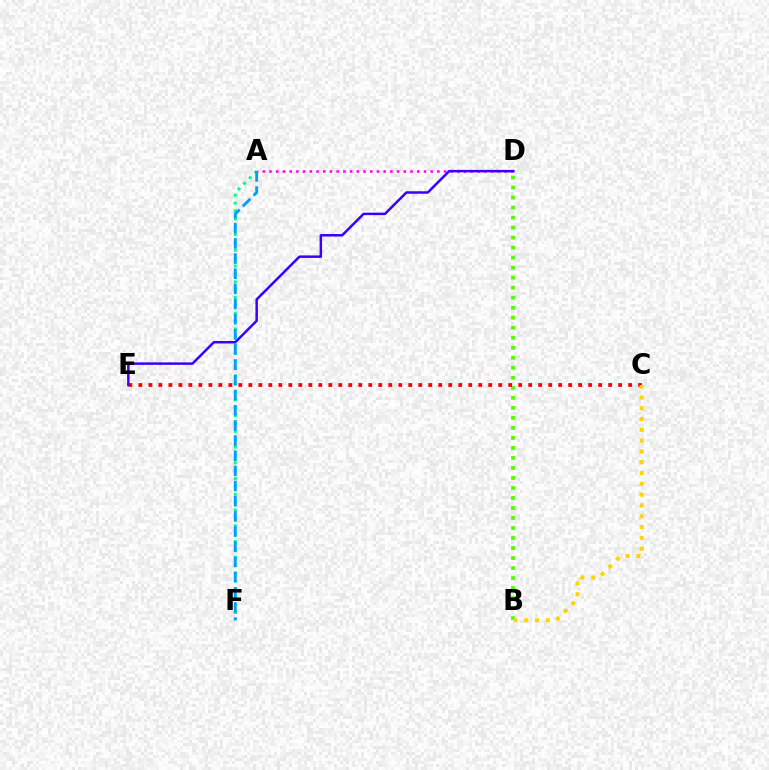{('B', 'D'): [{'color': '#4fff00', 'line_style': 'dotted', 'thickness': 2.72}], ('A', 'D'): [{'color': '#ff00ed', 'line_style': 'dotted', 'thickness': 1.82}], ('A', 'F'): [{'color': '#00ff86', 'line_style': 'dotted', 'thickness': 2.14}, {'color': '#009eff', 'line_style': 'dashed', 'thickness': 2.06}], ('C', 'E'): [{'color': '#ff0000', 'line_style': 'dotted', 'thickness': 2.72}], ('D', 'E'): [{'color': '#3700ff', 'line_style': 'solid', 'thickness': 1.78}], ('B', 'C'): [{'color': '#ffd500', 'line_style': 'dotted', 'thickness': 2.94}]}